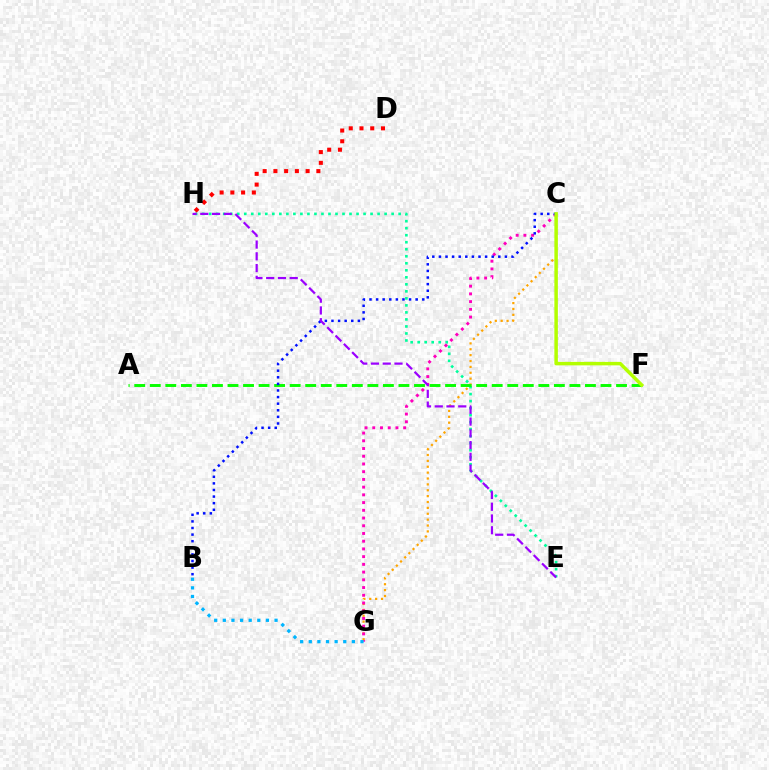{('E', 'H'): [{'color': '#00ff9d', 'line_style': 'dotted', 'thickness': 1.91}, {'color': '#9b00ff', 'line_style': 'dashed', 'thickness': 1.6}], ('C', 'G'): [{'color': '#ffa500', 'line_style': 'dotted', 'thickness': 1.6}, {'color': '#ff00bd', 'line_style': 'dotted', 'thickness': 2.1}], ('A', 'F'): [{'color': '#08ff00', 'line_style': 'dashed', 'thickness': 2.11}], ('D', 'H'): [{'color': '#ff0000', 'line_style': 'dotted', 'thickness': 2.92}], ('B', 'C'): [{'color': '#0010ff', 'line_style': 'dotted', 'thickness': 1.79}], ('C', 'F'): [{'color': '#b3ff00', 'line_style': 'solid', 'thickness': 2.51}], ('B', 'G'): [{'color': '#00b5ff', 'line_style': 'dotted', 'thickness': 2.34}]}